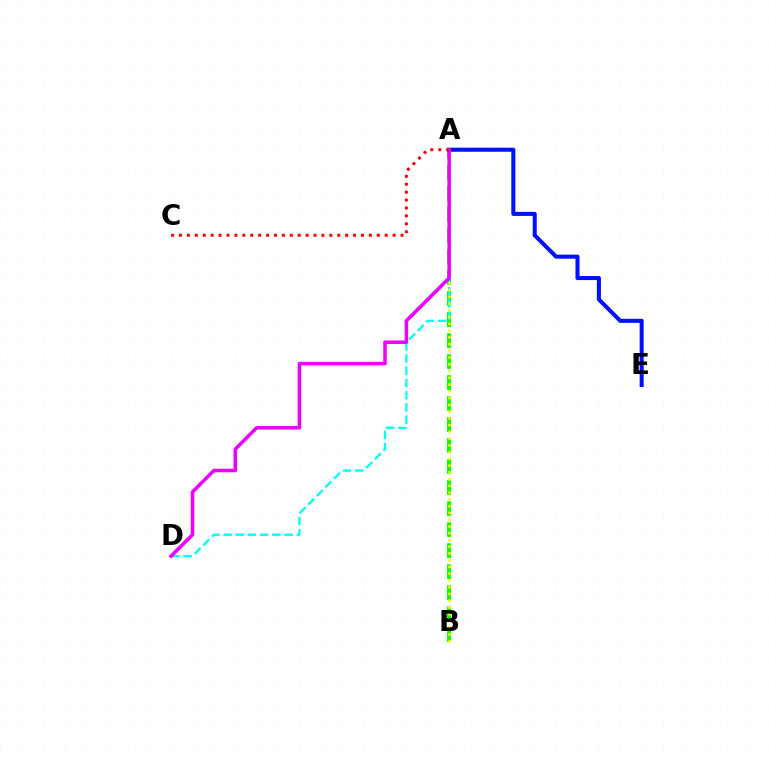{('A', 'B'): [{'color': '#08ff00', 'line_style': 'dashed', 'thickness': 2.85}, {'color': '#fcf500', 'line_style': 'dotted', 'thickness': 1.83}], ('A', 'D'): [{'color': '#00fff6', 'line_style': 'dashed', 'thickness': 1.66}, {'color': '#ee00ff', 'line_style': 'solid', 'thickness': 2.53}], ('A', 'E'): [{'color': '#0010ff', 'line_style': 'solid', 'thickness': 2.92}], ('A', 'C'): [{'color': '#ff0000', 'line_style': 'dotted', 'thickness': 2.15}]}